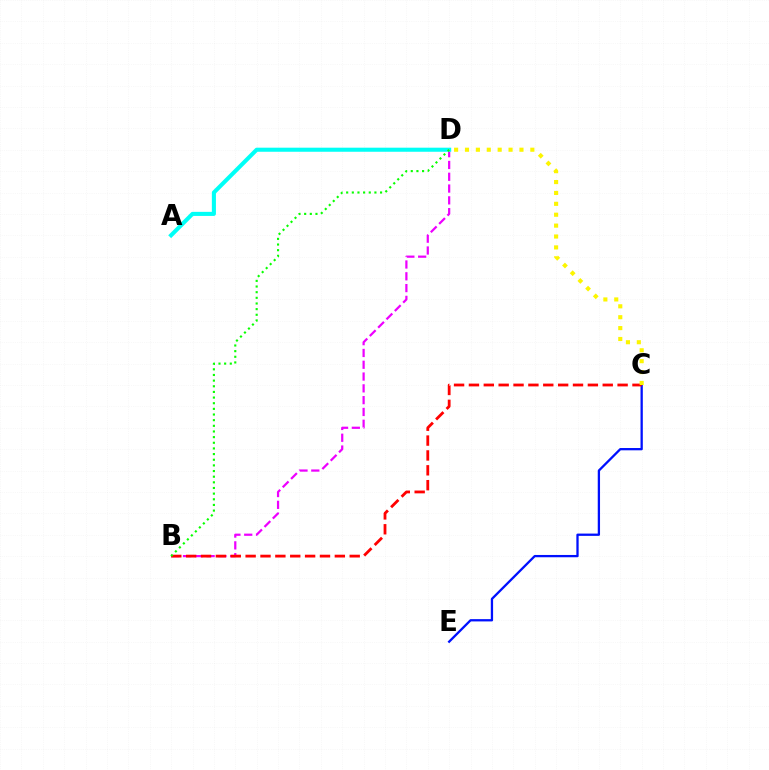{('B', 'D'): [{'color': '#ee00ff', 'line_style': 'dashed', 'thickness': 1.6}, {'color': '#08ff00', 'line_style': 'dotted', 'thickness': 1.54}], ('C', 'E'): [{'color': '#0010ff', 'line_style': 'solid', 'thickness': 1.65}], ('B', 'C'): [{'color': '#ff0000', 'line_style': 'dashed', 'thickness': 2.02}], ('A', 'D'): [{'color': '#00fff6', 'line_style': 'solid', 'thickness': 2.93}], ('C', 'D'): [{'color': '#fcf500', 'line_style': 'dotted', 'thickness': 2.96}]}